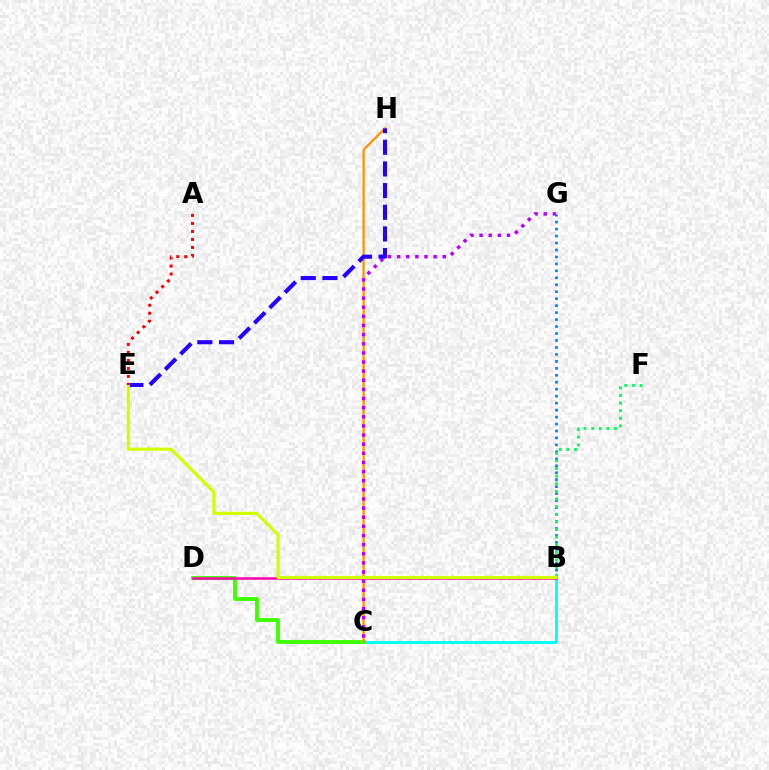{('B', 'C'): [{'color': '#00fff6', 'line_style': 'solid', 'thickness': 2.05}], ('C', 'D'): [{'color': '#3dff00', 'line_style': 'solid', 'thickness': 2.77}], ('C', 'H'): [{'color': '#ff9400', 'line_style': 'solid', 'thickness': 1.65}], ('B', 'D'): [{'color': '#ff00ac', 'line_style': 'solid', 'thickness': 1.81}], ('B', 'G'): [{'color': '#0074ff', 'line_style': 'dotted', 'thickness': 1.89}], ('B', 'F'): [{'color': '#00ff5c', 'line_style': 'dotted', 'thickness': 2.07}], ('C', 'G'): [{'color': '#b900ff', 'line_style': 'dotted', 'thickness': 2.48}], ('E', 'H'): [{'color': '#2500ff', 'line_style': 'dashed', 'thickness': 2.94}], ('B', 'E'): [{'color': '#d1ff00', 'line_style': 'solid', 'thickness': 2.25}], ('A', 'E'): [{'color': '#ff0000', 'line_style': 'dotted', 'thickness': 2.18}]}